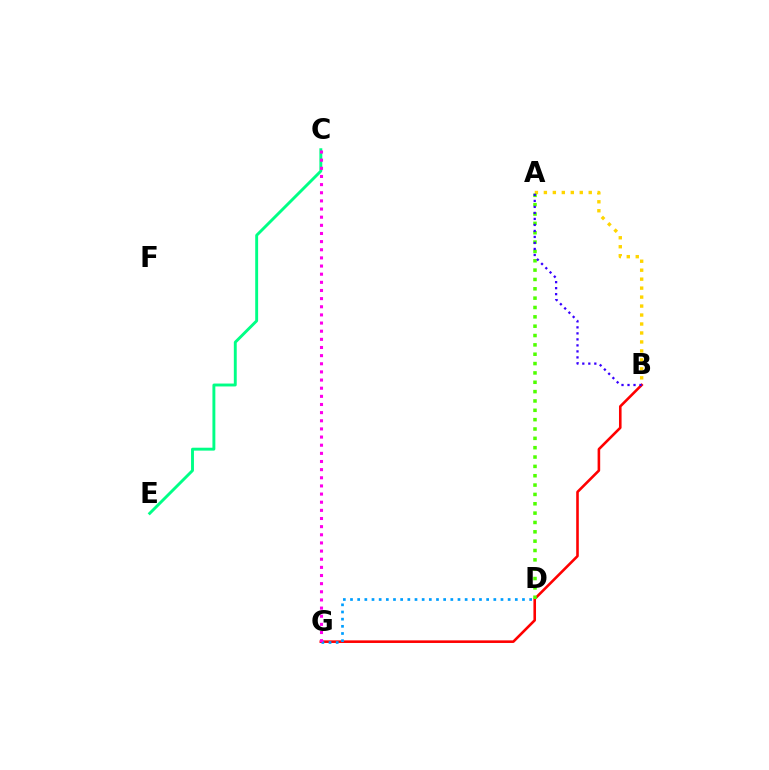{('B', 'G'): [{'color': '#ff0000', 'line_style': 'solid', 'thickness': 1.87}], ('C', 'E'): [{'color': '#00ff86', 'line_style': 'solid', 'thickness': 2.09}], ('D', 'G'): [{'color': '#009eff', 'line_style': 'dotted', 'thickness': 1.95}], ('C', 'G'): [{'color': '#ff00ed', 'line_style': 'dotted', 'thickness': 2.21}], ('A', 'B'): [{'color': '#ffd500', 'line_style': 'dotted', 'thickness': 2.44}, {'color': '#3700ff', 'line_style': 'dotted', 'thickness': 1.63}], ('A', 'D'): [{'color': '#4fff00', 'line_style': 'dotted', 'thickness': 2.54}]}